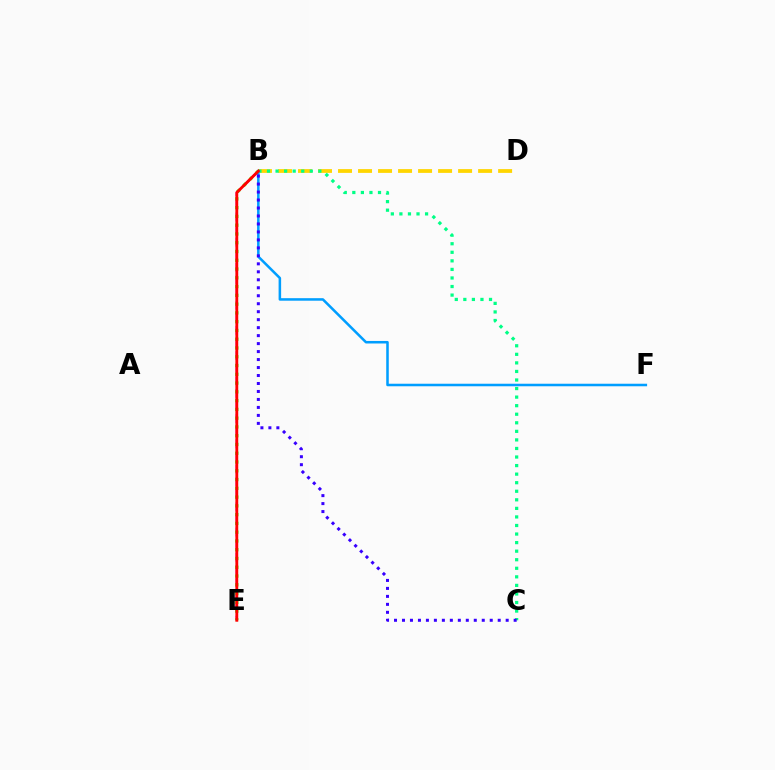{('B', 'E'): [{'color': '#ff00ed', 'line_style': 'dashed', 'thickness': 1.71}, {'color': '#4fff00', 'line_style': 'dotted', 'thickness': 2.38}, {'color': '#ff0000', 'line_style': 'solid', 'thickness': 2.05}], ('B', 'D'): [{'color': '#ffd500', 'line_style': 'dashed', 'thickness': 2.72}], ('B', 'C'): [{'color': '#00ff86', 'line_style': 'dotted', 'thickness': 2.33}, {'color': '#3700ff', 'line_style': 'dotted', 'thickness': 2.17}], ('B', 'F'): [{'color': '#009eff', 'line_style': 'solid', 'thickness': 1.83}]}